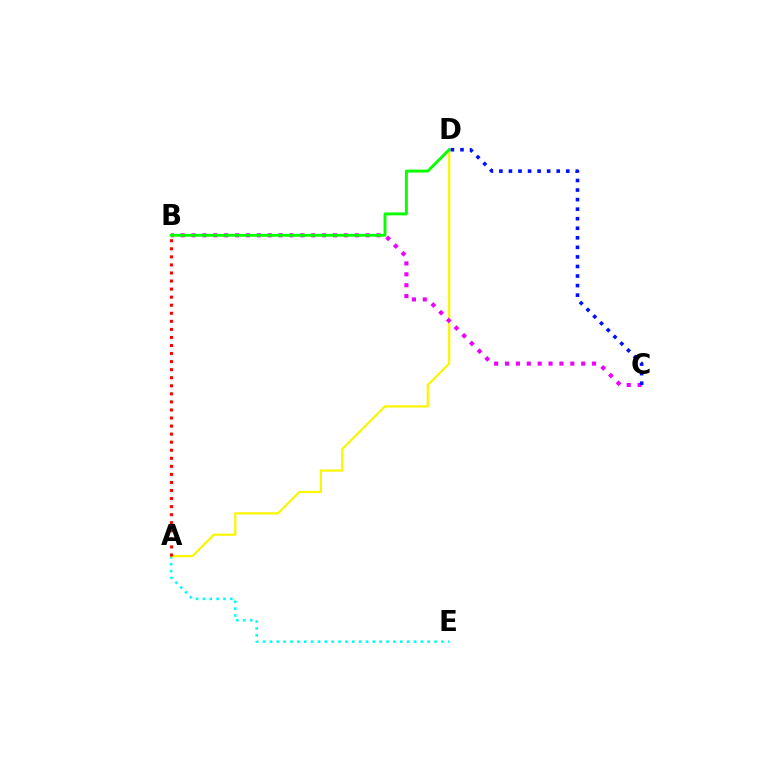{('A', 'E'): [{'color': '#00fff6', 'line_style': 'dotted', 'thickness': 1.86}], ('A', 'D'): [{'color': '#fcf500', 'line_style': 'solid', 'thickness': 1.6}], ('B', 'C'): [{'color': '#ee00ff', 'line_style': 'dotted', 'thickness': 2.96}], ('B', 'D'): [{'color': '#08ff00', 'line_style': 'solid', 'thickness': 2.08}], ('A', 'B'): [{'color': '#ff0000', 'line_style': 'dotted', 'thickness': 2.19}], ('C', 'D'): [{'color': '#0010ff', 'line_style': 'dotted', 'thickness': 2.6}]}